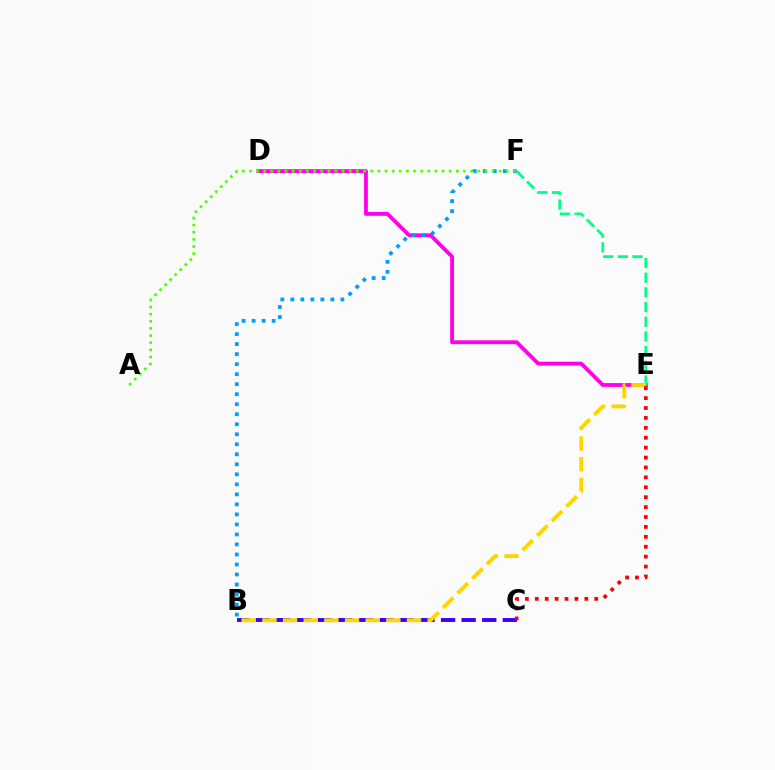{('B', 'C'): [{'color': '#3700ff', 'line_style': 'dashed', 'thickness': 2.8}], ('D', 'E'): [{'color': '#ff00ed', 'line_style': 'solid', 'thickness': 2.76}], ('E', 'F'): [{'color': '#00ff86', 'line_style': 'dashed', 'thickness': 1.99}], ('B', 'F'): [{'color': '#009eff', 'line_style': 'dotted', 'thickness': 2.72}], ('B', 'E'): [{'color': '#ffd500', 'line_style': 'dashed', 'thickness': 2.81}], ('C', 'E'): [{'color': '#ff0000', 'line_style': 'dotted', 'thickness': 2.69}], ('A', 'F'): [{'color': '#4fff00', 'line_style': 'dotted', 'thickness': 1.94}]}